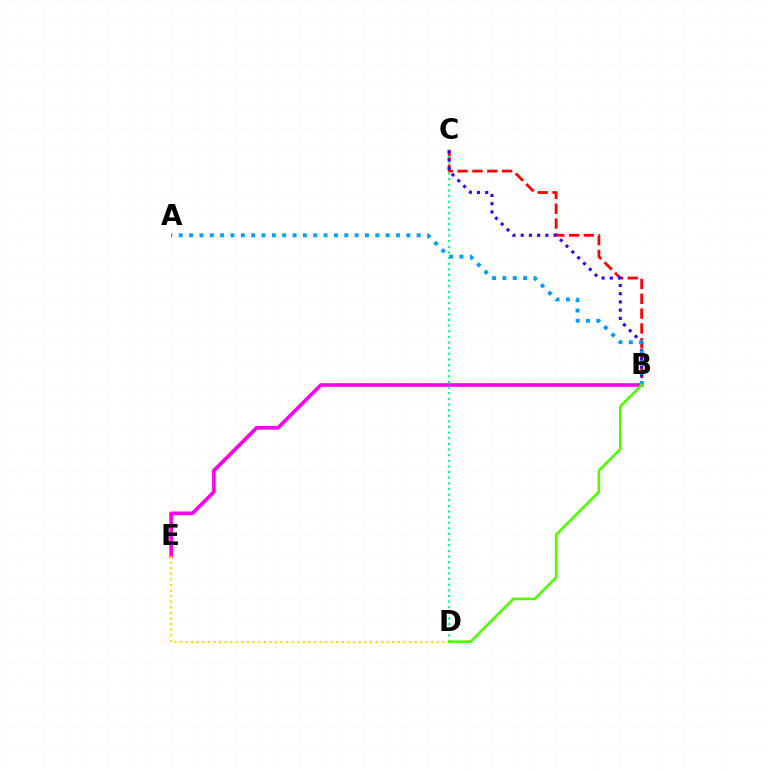{('B', 'E'): [{'color': '#ff00ed', 'line_style': 'solid', 'thickness': 2.64}], ('B', 'C'): [{'color': '#ff0000', 'line_style': 'dashed', 'thickness': 2.01}, {'color': '#3700ff', 'line_style': 'dotted', 'thickness': 2.23}], ('C', 'D'): [{'color': '#00ff86', 'line_style': 'dotted', 'thickness': 1.53}], ('D', 'E'): [{'color': '#ffd500', 'line_style': 'dotted', 'thickness': 1.52}], ('A', 'B'): [{'color': '#009eff', 'line_style': 'dotted', 'thickness': 2.81}], ('B', 'D'): [{'color': '#4fff00', 'line_style': 'solid', 'thickness': 1.91}]}